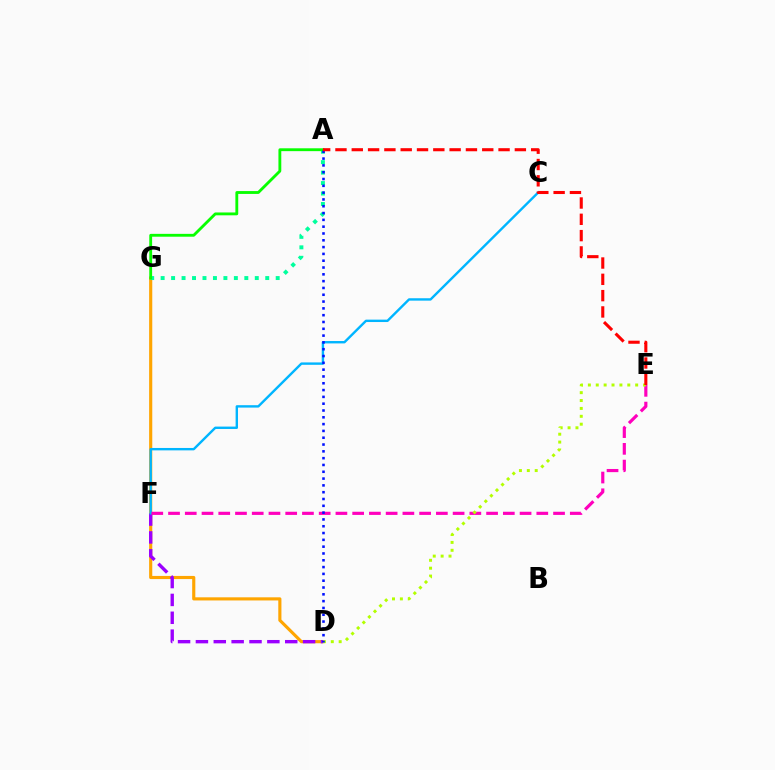{('D', 'G'): [{'color': '#ffa500', 'line_style': 'solid', 'thickness': 2.26}], ('A', 'G'): [{'color': '#00ff9d', 'line_style': 'dotted', 'thickness': 2.84}, {'color': '#08ff00', 'line_style': 'solid', 'thickness': 2.05}], ('D', 'F'): [{'color': '#9b00ff', 'line_style': 'dashed', 'thickness': 2.43}], ('C', 'F'): [{'color': '#00b5ff', 'line_style': 'solid', 'thickness': 1.72}], ('E', 'F'): [{'color': '#ff00bd', 'line_style': 'dashed', 'thickness': 2.27}], ('D', 'E'): [{'color': '#b3ff00', 'line_style': 'dotted', 'thickness': 2.14}], ('A', 'D'): [{'color': '#0010ff', 'line_style': 'dotted', 'thickness': 1.85}], ('A', 'E'): [{'color': '#ff0000', 'line_style': 'dashed', 'thickness': 2.22}]}